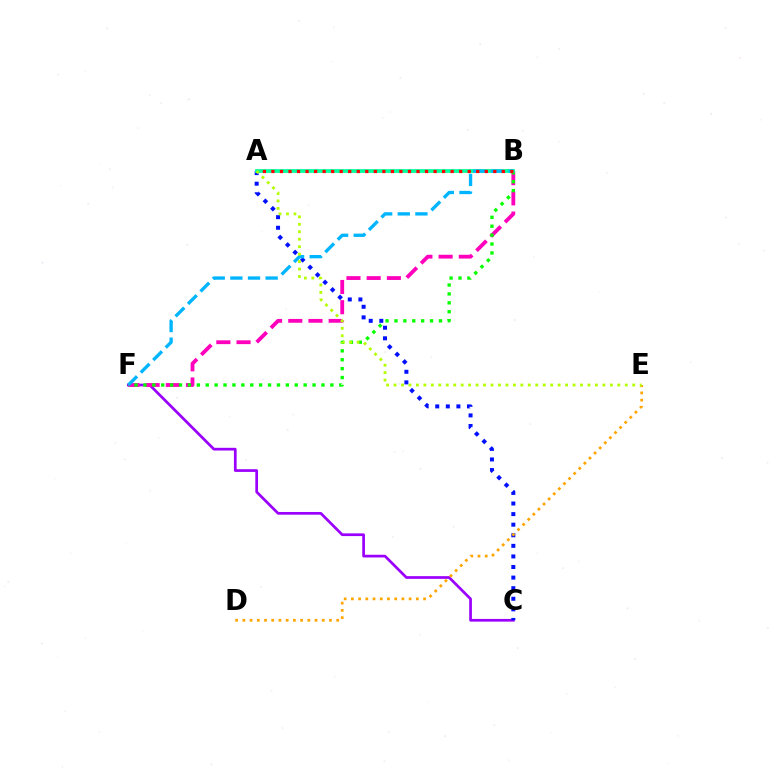{('C', 'F'): [{'color': '#9b00ff', 'line_style': 'solid', 'thickness': 1.95}], ('B', 'F'): [{'color': '#ff00bd', 'line_style': 'dashed', 'thickness': 2.74}, {'color': '#08ff00', 'line_style': 'dotted', 'thickness': 2.42}, {'color': '#00b5ff', 'line_style': 'dashed', 'thickness': 2.4}], ('A', 'C'): [{'color': '#0010ff', 'line_style': 'dotted', 'thickness': 2.88}], ('A', 'B'): [{'color': '#00ff9d', 'line_style': 'solid', 'thickness': 2.71}, {'color': '#ff0000', 'line_style': 'dotted', 'thickness': 2.32}], ('D', 'E'): [{'color': '#ffa500', 'line_style': 'dotted', 'thickness': 1.96}], ('A', 'E'): [{'color': '#b3ff00', 'line_style': 'dotted', 'thickness': 2.03}]}